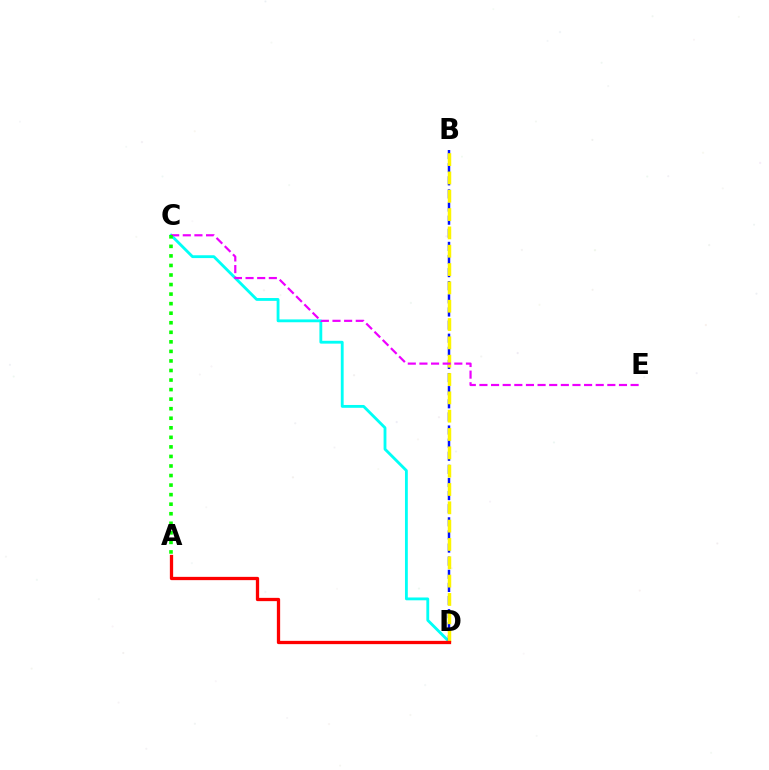{('C', 'D'): [{'color': '#00fff6', 'line_style': 'solid', 'thickness': 2.04}], ('B', 'D'): [{'color': '#0010ff', 'line_style': 'dashed', 'thickness': 1.78}, {'color': '#fcf500', 'line_style': 'dashed', 'thickness': 2.49}], ('C', 'E'): [{'color': '#ee00ff', 'line_style': 'dashed', 'thickness': 1.58}], ('A', 'D'): [{'color': '#ff0000', 'line_style': 'solid', 'thickness': 2.36}], ('A', 'C'): [{'color': '#08ff00', 'line_style': 'dotted', 'thickness': 2.59}]}